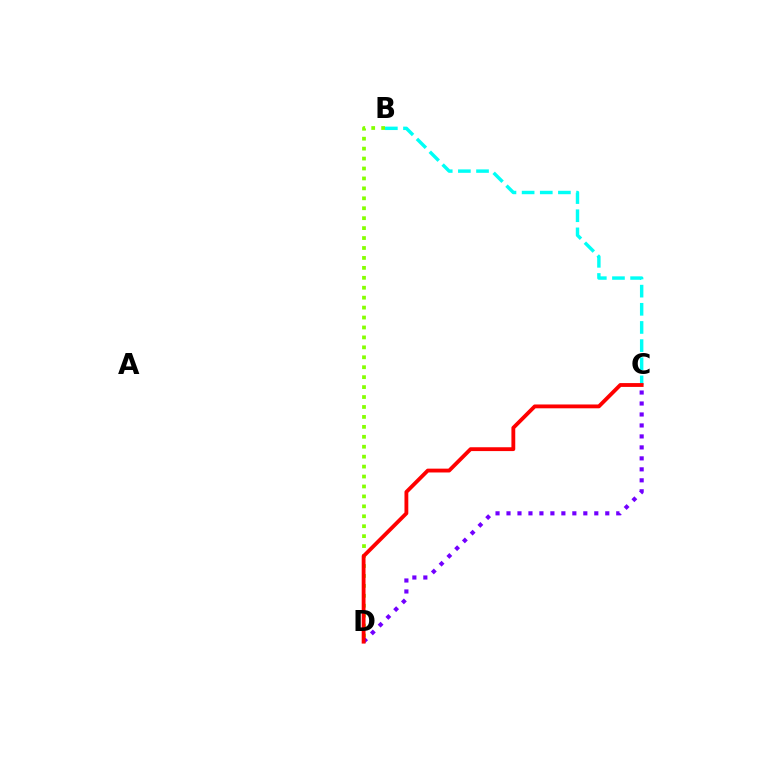{('B', 'D'): [{'color': '#84ff00', 'line_style': 'dotted', 'thickness': 2.7}], ('C', 'D'): [{'color': '#7200ff', 'line_style': 'dotted', 'thickness': 2.98}, {'color': '#ff0000', 'line_style': 'solid', 'thickness': 2.76}], ('B', 'C'): [{'color': '#00fff6', 'line_style': 'dashed', 'thickness': 2.47}]}